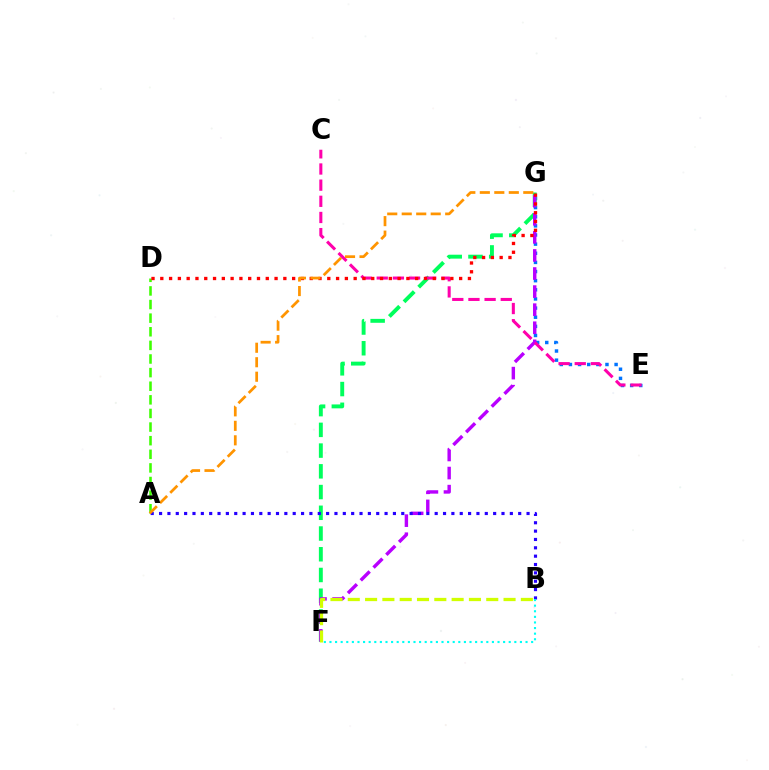{('E', 'G'): [{'color': '#0074ff', 'line_style': 'dotted', 'thickness': 2.48}], ('A', 'D'): [{'color': '#3dff00', 'line_style': 'dashed', 'thickness': 1.85}], ('F', 'G'): [{'color': '#00ff5c', 'line_style': 'dashed', 'thickness': 2.82}, {'color': '#b900ff', 'line_style': 'dashed', 'thickness': 2.46}], ('B', 'F'): [{'color': '#d1ff00', 'line_style': 'dashed', 'thickness': 2.35}, {'color': '#00fff6', 'line_style': 'dotted', 'thickness': 1.52}], ('C', 'E'): [{'color': '#ff00ac', 'line_style': 'dashed', 'thickness': 2.19}], ('D', 'G'): [{'color': '#ff0000', 'line_style': 'dotted', 'thickness': 2.39}], ('A', 'B'): [{'color': '#2500ff', 'line_style': 'dotted', 'thickness': 2.27}], ('A', 'G'): [{'color': '#ff9400', 'line_style': 'dashed', 'thickness': 1.97}]}